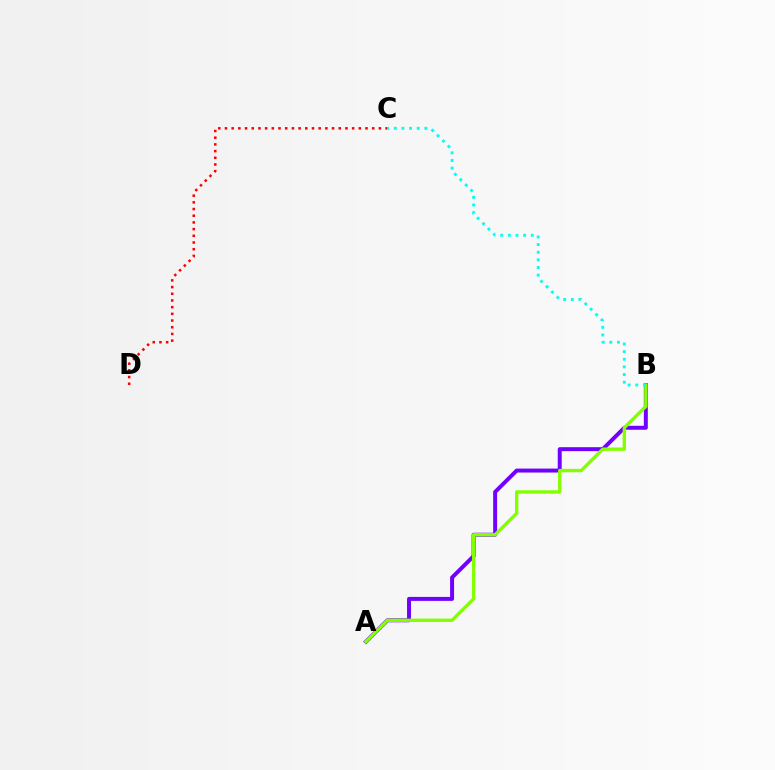{('A', 'B'): [{'color': '#7200ff', 'line_style': 'solid', 'thickness': 2.86}, {'color': '#84ff00', 'line_style': 'solid', 'thickness': 2.43}], ('C', 'D'): [{'color': '#ff0000', 'line_style': 'dotted', 'thickness': 1.82}], ('B', 'C'): [{'color': '#00fff6', 'line_style': 'dotted', 'thickness': 2.07}]}